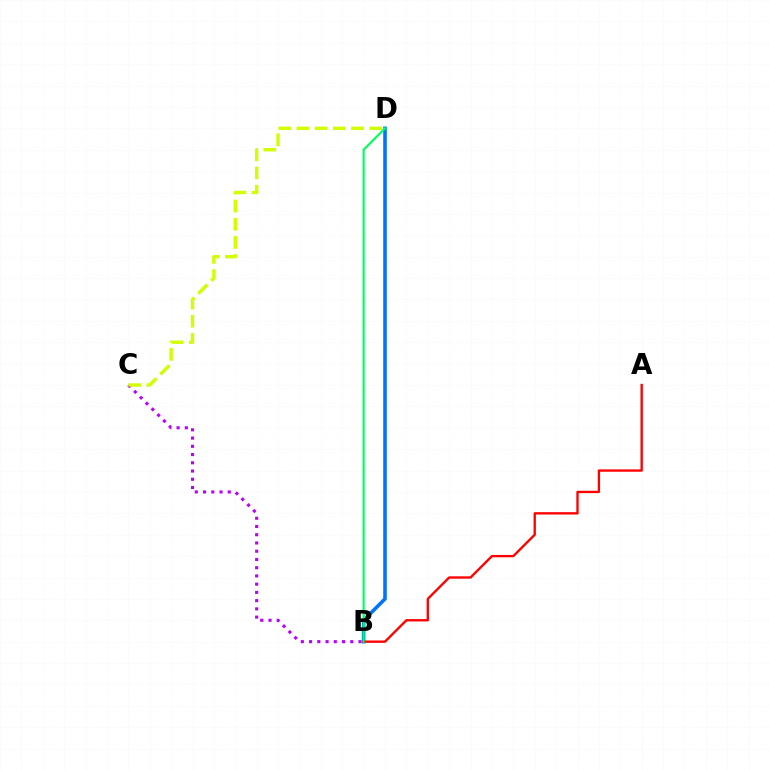{('B', 'D'): [{'color': '#0074ff', 'line_style': 'solid', 'thickness': 2.59}, {'color': '#00ff5c', 'line_style': 'solid', 'thickness': 1.54}], ('B', 'C'): [{'color': '#b900ff', 'line_style': 'dotted', 'thickness': 2.24}], ('C', 'D'): [{'color': '#d1ff00', 'line_style': 'dashed', 'thickness': 2.47}], ('A', 'B'): [{'color': '#ff0000', 'line_style': 'solid', 'thickness': 1.69}]}